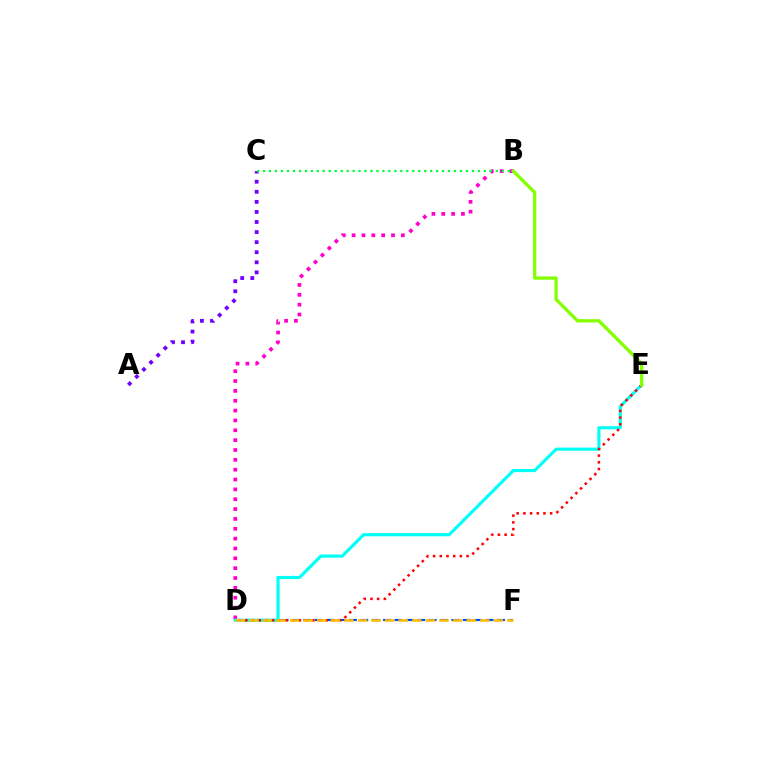{('D', 'F'): [{'color': '#004bff', 'line_style': 'dashed', 'thickness': 1.55}, {'color': '#ffbd00', 'line_style': 'dashed', 'thickness': 1.85}], ('B', 'D'): [{'color': '#ff00cf', 'line_style': 'dotted', 'thickness': 2.68}], ('A', 'C'): [{'color': '#7200ff', 'line_style': 'dotted', 'thickness': 2.74}], ('D', 'E'): [{'color': '#00fff6', 'line_style': 'solid', 'thickness': 2.26}, {'color': '#ff0000', 'line_style': 'dotted', 'thickness': 1.82}], ('B', 'C'): [{'color': '#00ff39', 'line_style': 'dotted', 'thickness': 1.62}], ('B', 'E'): [{'color': '#84ff00', 'line_style': 'solid', 'thickness': 2.37}]}